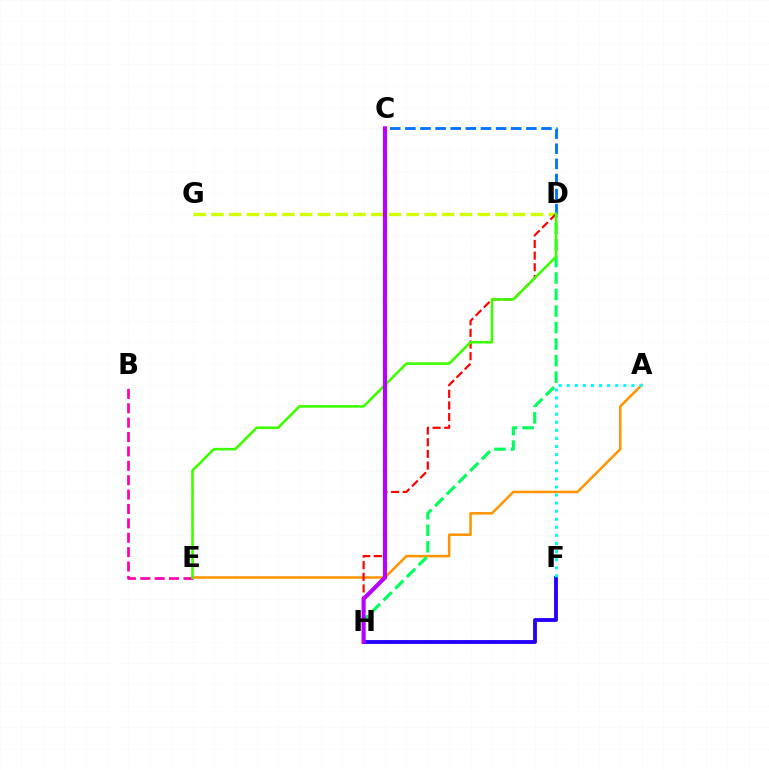{('A', 'E'): [{'color': '#ff9400', 'line_style': 'solid', 'thickness': 1.82}], ('C', 'D'): [{'color': '#0074ff', 'line_style': 'dashed', 'thickness': 2.05}], ('F', 'H'): [{'color': '#2500ff', 'line_style': 'solid', 'thickness': 2.78}], ('B', 'E'): [{'color': '#ff00ac', 'line_style': 'dashed', 'thickness': 1.95}], ('D', 'G'): [{'color': '#d1ff00', 'line_style': 'dashed', 'thickness': 2.41}], ('D', 'H'): [{'color': '#00ff5c', 'line_style': 'dashed', 'thickness': 2.24}, {'color': '#ff0000', 'line_style': 'dashed', 'thickness': 1.58}], ('D', 'E'): [{'color': '#3dff00', 'line_style': 'solid', 'thickness': 1.88}], ('A', 'F'): [{'color': '#00fff6', 'line_style': 'dotted', 'thickness': 2.2}], ('C', 'H'): [{'color': '#b900ff', 'line_style': 'solid', 'thickness': 2.97}]}